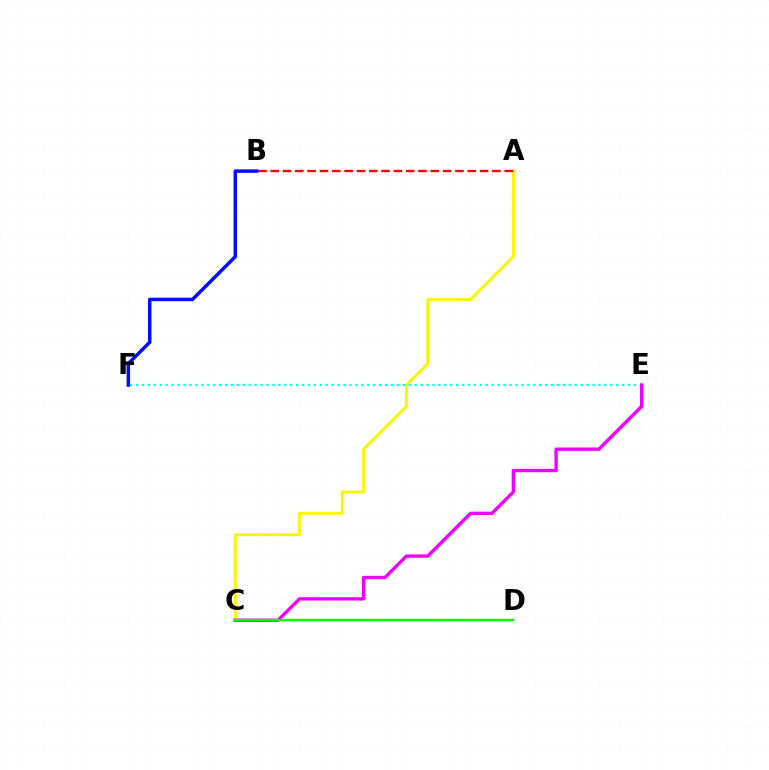{('A', 'C'): [{'color': '#fcf500', 'line_style': 'solid', 'thickness': 2.1}], ('E', 'F'): [{'color': '#00fff6', 'line_style': 'dotted', 'thickness': 1.61}], ('A', 'B'): [{'color': '#ff0000', 'line_style': 'dashed', 'thickness': 1.67}], ('C', 'E'): [{'color': '#ee00ff', 'line_style': 'solid', 'thickness': 2.41}], ('B', 'F'): [{'color': '#0010ff', 'line_style': 'solid', 'thickness': 2.51}], ('C', 'D'): [{'color': '#08ff00', 'line_style': 'solid', 'thickness': 1.79}]}